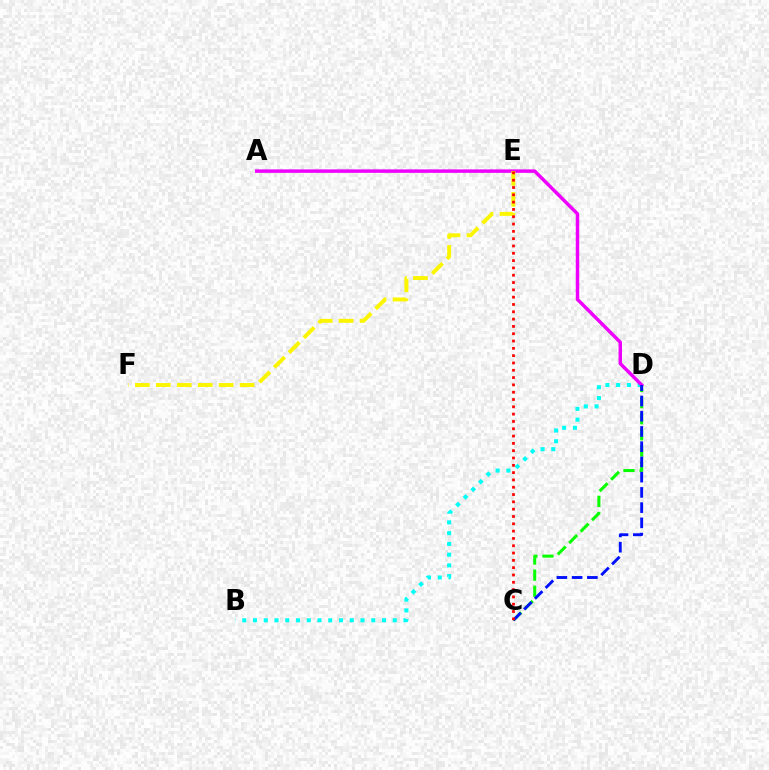{('C', 'D'): [{'color': '#08ff00', 'line_style': 'dashed', 'thickness': 2.19}, {'color': '#0010ff', 'line_style': 'dashed', 'thickness': 2.07}], ('B', 'D'): [{'color': '#00fff6', 'line_style': 'dotted', 'thickness': 2.92}], ('A', 'D'): [{'color': '#ee00ff', 'line_style': 'solid', 'thickness': 2.49}], ('E', 'F'): [{'color': '#fcf500', 'line_style': 'dashed', 'thickness': 2.84}], ('C', 'E'): [{'color': '#ff0000', 'line_style': 'dotted', 'thickness': 1.99}]}